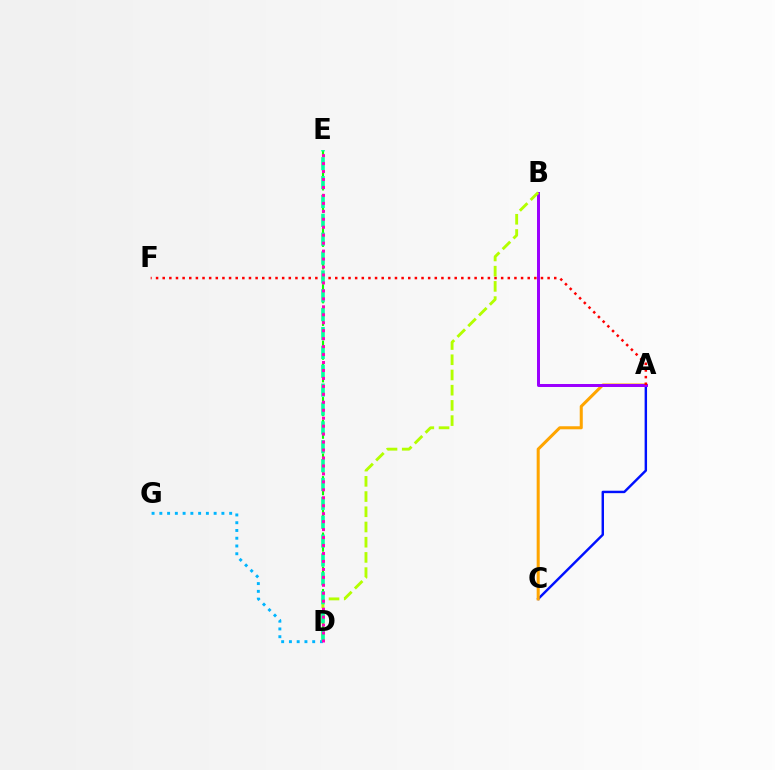{('D', 'E'): [{'color': '#08ff00', 'line_style': 'dashed', 'thickness': 1.53}, {'color': '#00ff9d', 'line_style': 'dashed', 'thickness': 2.56}, {'color': '#ff00bd', 'line_style': 'dotted', 'thickness': 2.16}], ('A', 'C'): [{'color': '#0010ff', 'line_style': 'solid', 'thickness': 1.76}, {'color': '#ffa500', 'line_style': 'solid', 'thickness': 2.19}], ('D', 'G'): [{'color': '#00b5ff', 'line_style': 'dotted', 'thickness': 2.11}], ('A', 'B'): [{'color': '#9b00ff', 'line_style': 'solid', 'thickness': 2.15}], ('A', 'F'): [{'color': '#ff0000', 'line_style': 'dotted', 'thickness': 1.8}], ('B', 'D'): [{'color': '#b3ff00', 'line_style': 'dashed', 'thickness': 2.07}]}